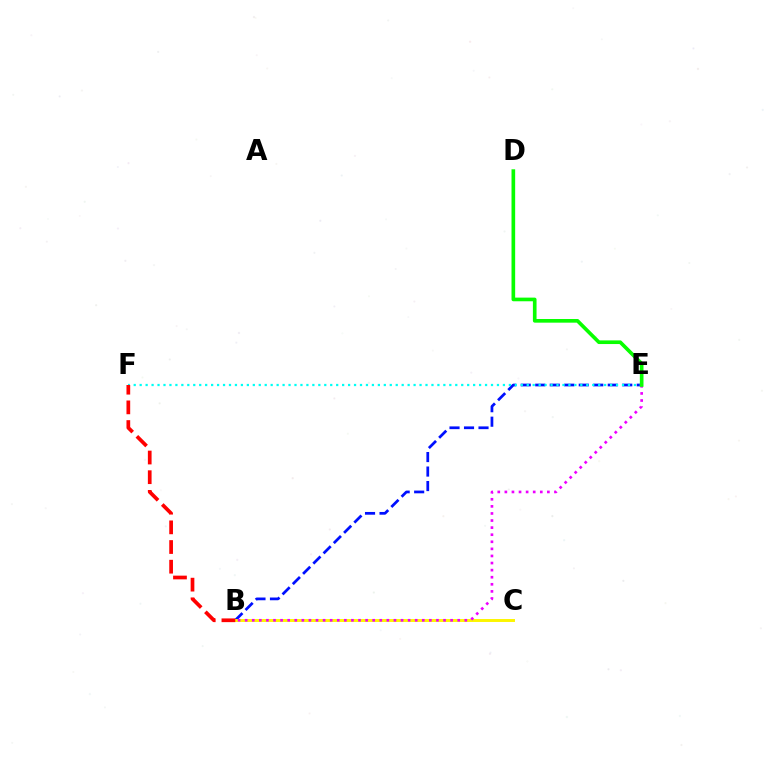{('B', 'E'): [{'color': '#0010ff', 'line_style': 'dashed', 'thickness': 1.97}, {'color': '#ee00ff', 'line_style': 'dotted', 'thickness': 1.92}], ('E', 'F'): [{'color': '#00fff6', 'line_style': 'dotted', 'thickness': 1.62}], ('B', 'C'): [{'color': '#fcf500', 'line_style': 'solid', 'thickness': 2.12}], ('B', 'F'): [{'color': '#ff0000', 'line_style': 'dashed', 'thickness': 2.67}], ('D', 'E'): [{'color': '#08ff00', 'line_style': 'solid', 'thickness': 2.63}]}